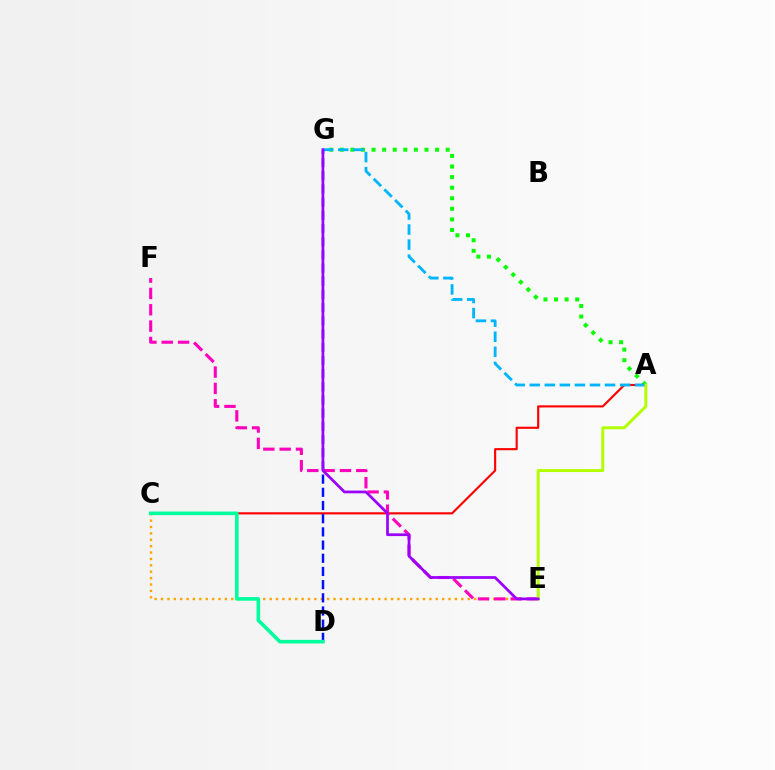{('A', 'G'): [{'color': '#08ff00', 'line_style': 'dotted', 'thickness': 2.88}, {'color': '#00b5ff', 'line_style': 'dashed', 'thickness': 2.05}], ('C', 'E'): [{'color': '#ffa500', 'line_style': 'dotted', 'thickness': 1.74}], ('A', 'C'): [{'color': '#ff0000', 'line_style': 'solid', 'thickness': 1.54}], ('E', 'F'): [{'color': '#ff00bd', 'line_style': 'dashed', 'thickness': 2.22}], ('D', 'G'): [{'color': '#0010ff', 'line_style': 'dashed', 'thickness': 1.79}], ('A', 'E'): [{'color': '#b3ff00', 'line_style': 'solid', 'thickness': 2.14}], ('C', 'D'): [{'color': '#00ff9d', 'line_style': 'solid', 'thickness': 2.59}], ('E', 'G'): [{'color': '#9b00ff', 'line_style': 'solid', 'thickness': 1.96}]}